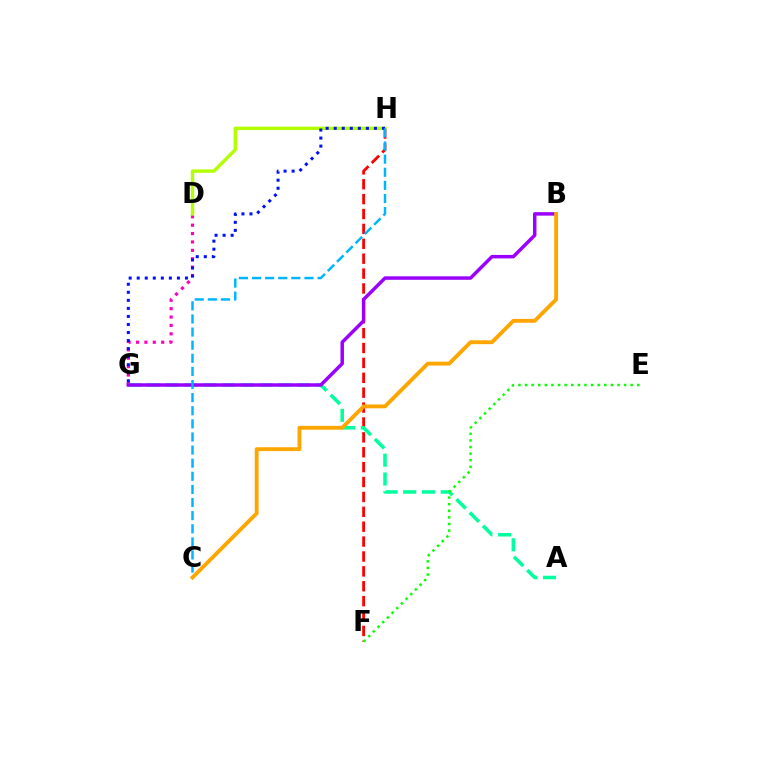{('F', 'H'): [{'color': '#ff0000', 'line_style': 'dashed', 'thickness': 2.02}], ('D', 'G'): [{'color': '#ff00bd', 'line_style': 'dotted', 'thickness': 2.28}], ('D', 'H'): [{'color': '#b3ff00', 'line_style': 'solid', 'thickness': 2.44}], ('A', 'G'): [{'color': '#00ff9d', 'line_style': 'dashed', 'thickness': 2.55}], ('G', 'H'): [{'color': '#0010ff', 'line_style': 'dotted', 'thickness': 2.19}], ('E', 'F'): [{'color': '#08ff00', 'line_style': 'dotted', 'thickness': 1.79}], ('B', 'G'): [{'color': '#9b00ff', 'line_style': 'solid', 'thickness': 2.5}], ('C', 'H'): [{'color': '#00b5ff', 'line_style': 'dashed', 'thickness': 1.78}], ('B', 'C'): [{'color': '#ffa500', 'line_style': 'solid', 'thickness': 2.77}]}